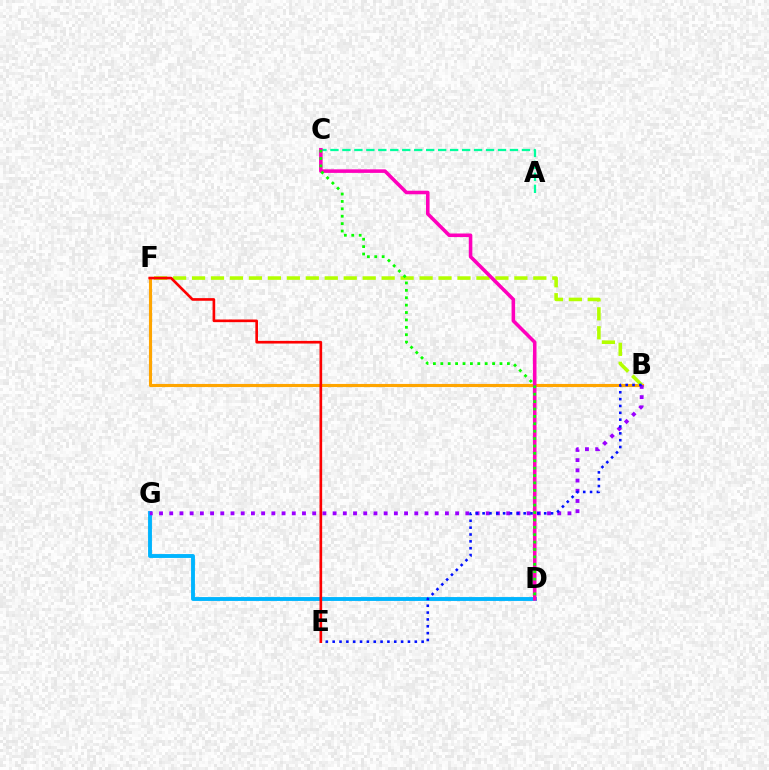{('B', 'F'): [{'color': '#ffa500', 'line_style': 'solid', 'thickness': 2.25}, {'color': '#b3ff00', 'line_style': 'dashed', 'thickness': 2.58}], ('D', 'G'): [{'color': '#00b5ff', 'line_style': 'solid', 'thickness': 2.8}], ('A', 'C'): [{'color': '#00ff9d', 'line_style': 'dashed', 'thickness': 1.63}], ('B', 'G'): [{'color': '#9b00ff', 'line_style': 'dotted', 'thickness': 2.77}], ('B', 'E'): [{'color': '#0010ff', 'line_style': 'dotted', 'thickness': 1.86}], ('C', 'D'): [{'color': '#ff00bd', 'line_style': 'solid', 'thickness': 2.56}, {'color': '#08ff00', 'line_style': 'dotted', 'thickness': 2.01}], ('E', 'F'): [{'color': '#ff0000', 'line_style': 'solid', 'thickness': 1.9}]}